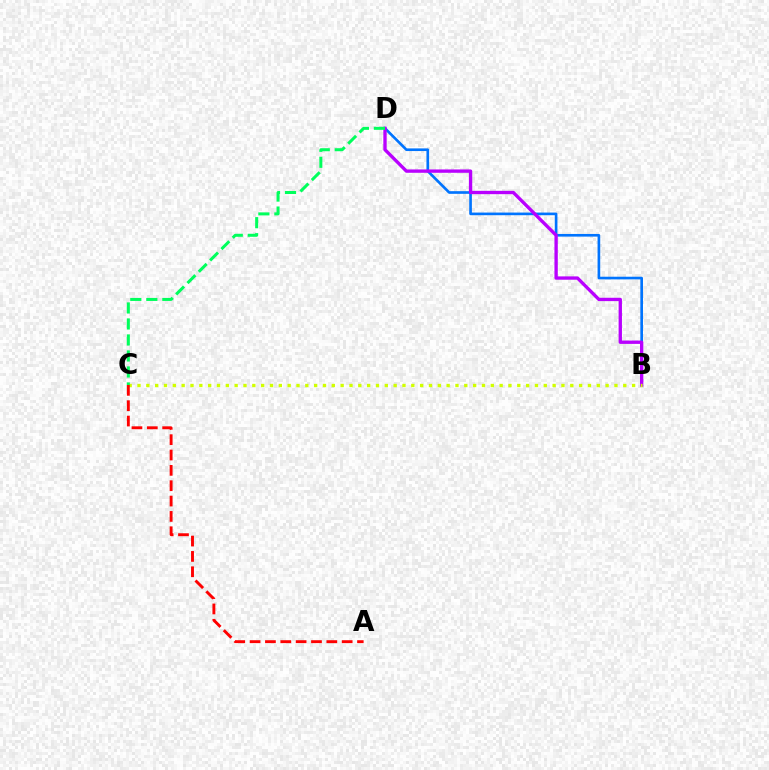{('B', 'D'): [{'color': '#0074ff', 'line_style': 'solid', 'thickness': 1.91}, {'color': '#b900ff', 'line_style': 'solid', 'thickness': 2.4}], ('B', 'C'): [{'color': '#d1ff00', 'line_style': 'dotted', 'thickness': 2.4}], ('C', 'D'): [{'color': '#00ff5c', 'line_style': 'dashed', 'thickness': 2.17}], ('A', 'C'): [{'color': '#ff0000', 'line_style': 'dashed', 'thickness': 2.08}]}